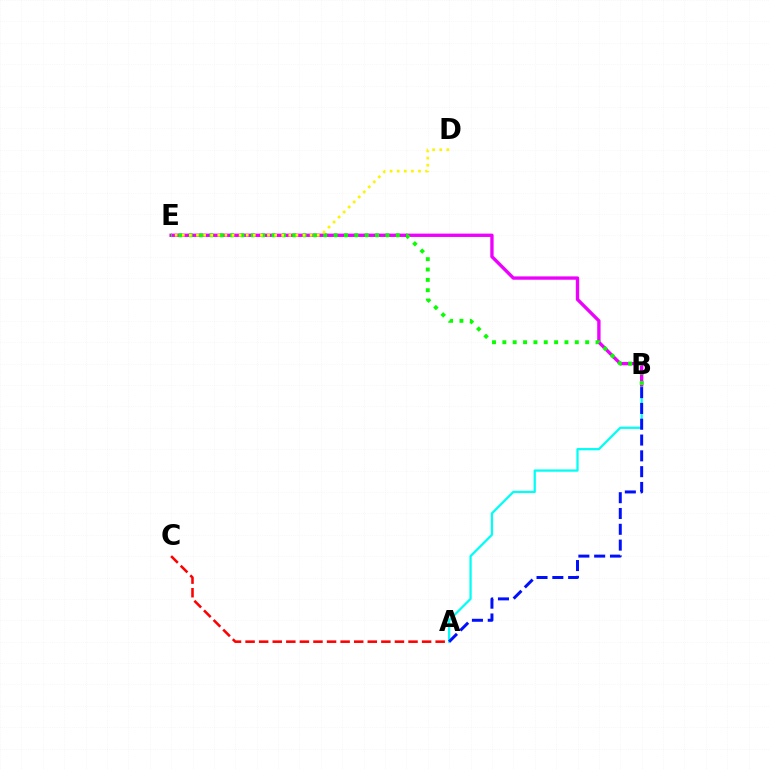{('A', 'C'): [{'color': '#ff0000', 'line_style': 'dashed', 'thickness': 1.84}], ('A', 'B'): [{'color': '#00fff6', 'line_style': 'solid', 'thickness': 1.62}, {'color': '#0010ff', 'line_style': 'dashed', 'thickness': 2.15}], ('B', 'E'): [{'color': '#ee00ff', 'line_style': 'solid', 'thickness': 2.41}, {'color': '#08ff00', 'line_style': 'dotted', 'thickness': 2.81}], ('D', 'E'): [{'color': '#fcf500', 'line_style': 'dotted', 'thickness': 1.93}]}